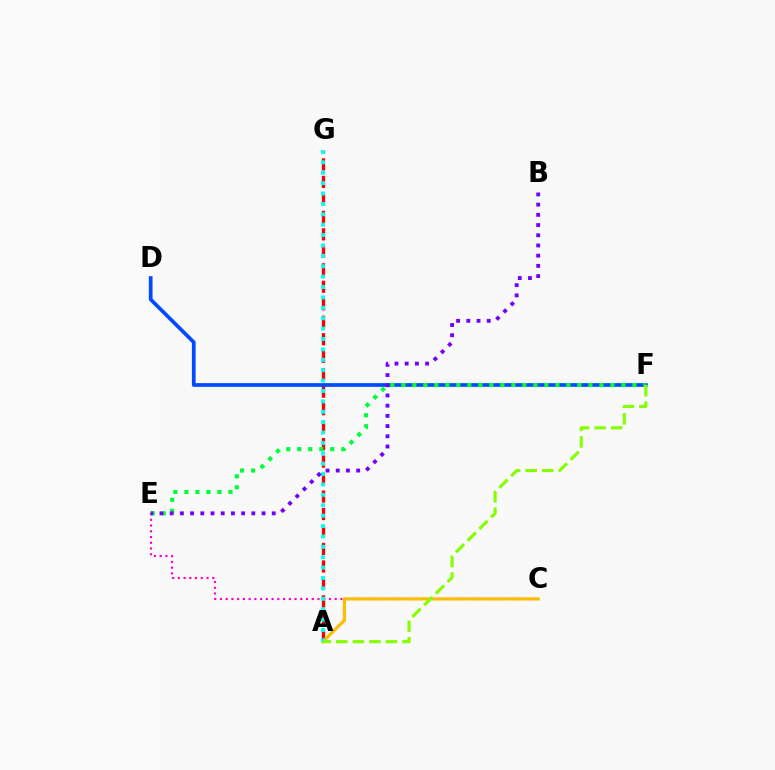{('A', 'G'): [{'color': '#ff0000', 'line_style': 'dashed', 'thickness': 2.37}, {'color': '#00fff6', 'line_style': 'dotted', 'thickness': 2.82}], ('D', 'F'): [{'color': '#004bff', 'line_style': 'solid', 'thickness': 2.68}], ('C', 'E'): [{'color': '#ff00cf', 'line_style': 'dotted', 'thickness': 1.56}], ('E', 'F'): [{'color': '#00ff39', 'line_style': 'dotted', 'thickness': 2.99}], ('A', 'C'): [{'color': '#ffbd00', 'line_style': 'solid', 'thickness': 2.29}], ('B', 'E'): [{'color': '#7200ff', 'line_style': 'dotted', 'thickness': 2.77}], ('A', 'F'): [{'color': '#84ff00', 'line_style': 'dashed', 'thickness': 2.25}]}